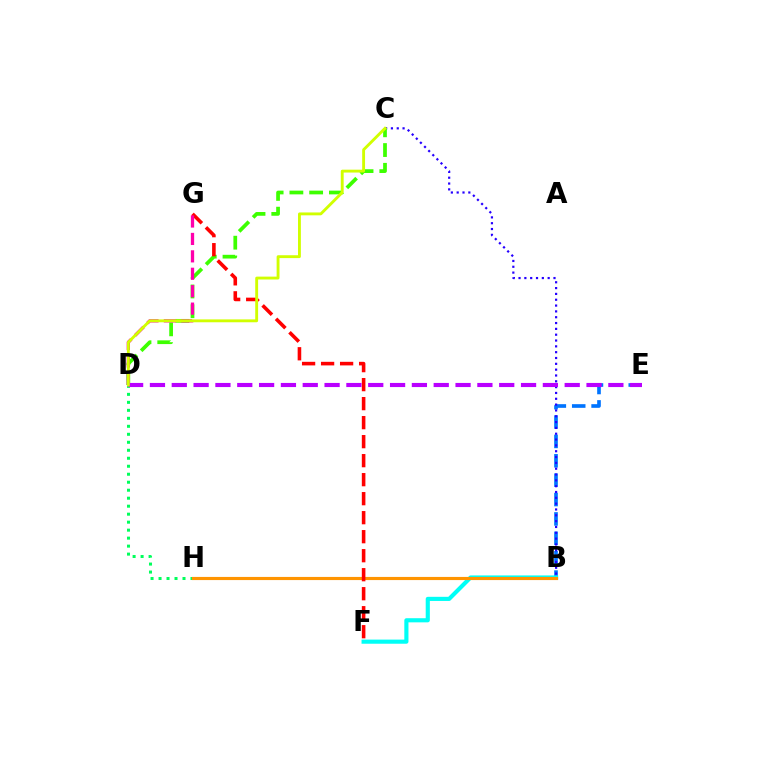{('B', 'E'): [{'color': '#0074ff', 'line_style': 'dashed', 'thickness': 2.63}], ('D', 'H'): [{'color': '#00ff5c', 'line_style': 'dotted', 'thickness': 2.17}], ('B', 'C'): [{'color': '#2500ff', 'line_style': 'dotted', 'thickness': 1.58}], ('C', 'D'): [{'color': '#3dff00', 'line_style': 'dashed', 'thickness': 2.68}, {'color': '#d1ff00', 'line_style': 'solid', 'thickness': 2.07}], ('B', 'F'): [{'color': '#00fff6', 'line_style': 'solid', 'thickness': 2.98}], ('B', 'H'): [{'color': '#ff9400', 'line_style': 'solid', 'thickness': 2.27}], ('F', 'G'): [{'color': '#ff0000', 'line_style': 'dashed', 'thickness': 2.58}], ('D', 'G'): [{'color': '#ff00ac', 'line_style': 'dashed', 'thickness': 2.37}], ('D', 'E'): [{'color': '#b900ff', 'line_style': 'dashed', 'thickness': 2.97}]}